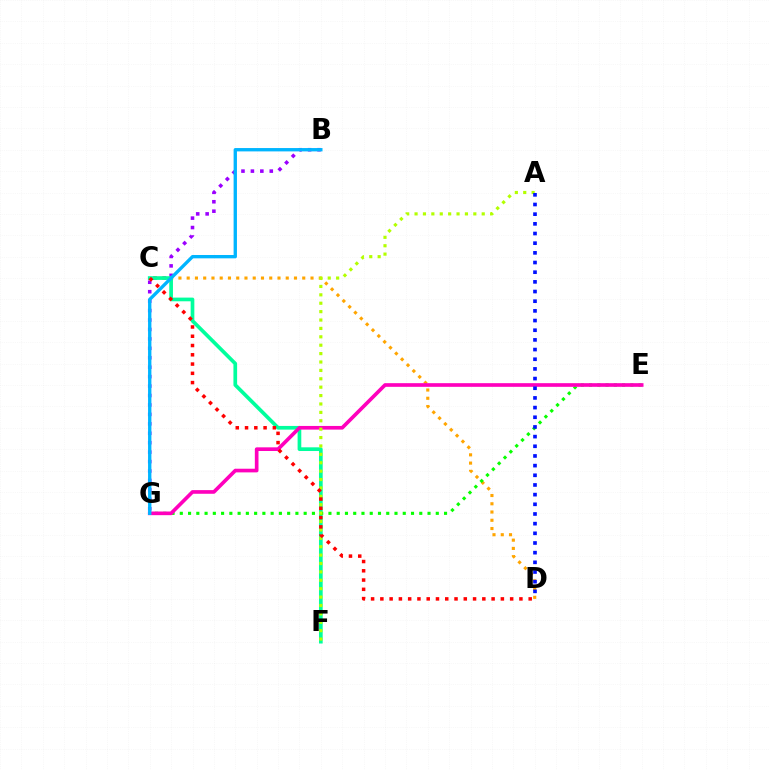{('B', 'G'): [{'color': '#9b00ff', 'line_style': 'dotted', 'thickness': 2.56}, {'color': '#00b5ff', 'line_style': 'solid', 'thickness': 2.41}], ('C', 'D'): [{'color': '#ffa500', 'line_style': 'dotted', 'thickness': 2.24}, {'color': '#ff0000', 'line_style': 'dotted', 'thickness': 2.52}], ('C', 'F'): [{'color': '#00ff9d', 'line_style': 'solid', 'thickness': 2.66}], ('E', 'G'): [{'color': '#08ff00', 'line_style': 'dotted', 'thickness': 2.24}, {'color': '#ff00bd', 'line_style': 'solid', 'thickness': 2.63}], ('A', 'F'): [{'color': '#b3ff00', 'line_style': 'dotted', 'thickness': 2.28}], ('A', 'D'): [{'color': '#0010ff', 'line_style': 'dotted', 'thickness': 2.63}]}